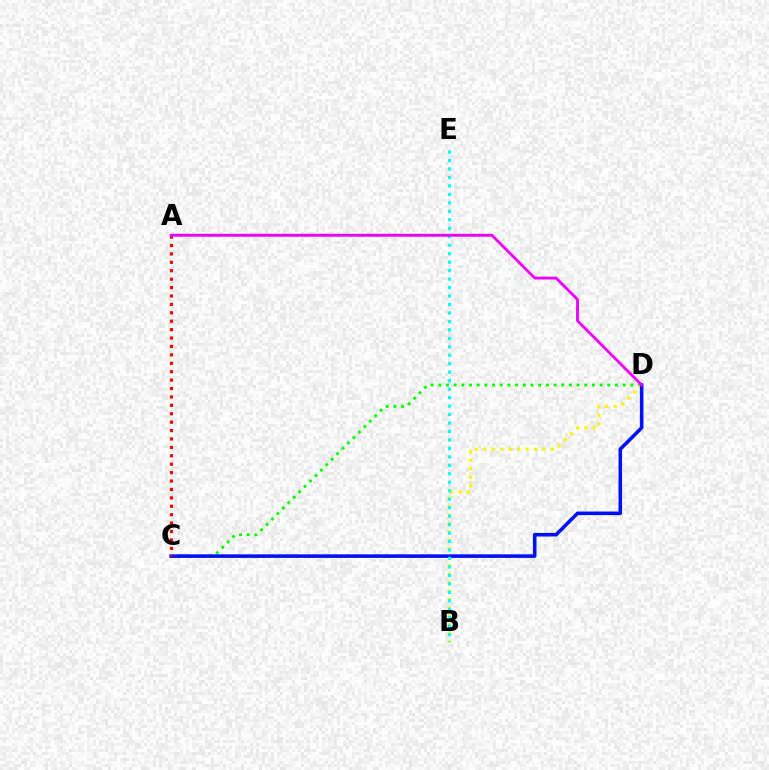{('C', 'D'): [{'color': '#08ff00', 'line_style': 'dotted', 'thickness': 2.09}, {'color': '#0010ff', 'line_style': 'solid', 'thickness': 2.56}], ('B', 'D'): [{'color': '#fcf500', 'line_style': 'dotted', 'thickness': 2.3}], ('B', 'E'): [{'color': '#00fff6', 'line_style': 'dotted', 'thickness': 2.3}], ('A', 'C'): [{'color': '#ff0000', 'line_style': 'dotted', 'thickness': 2.29}], ('A', 'D'): [{'color': '#ee00ff', 'line_style': 'solid', 'thickness': 2.05}]}